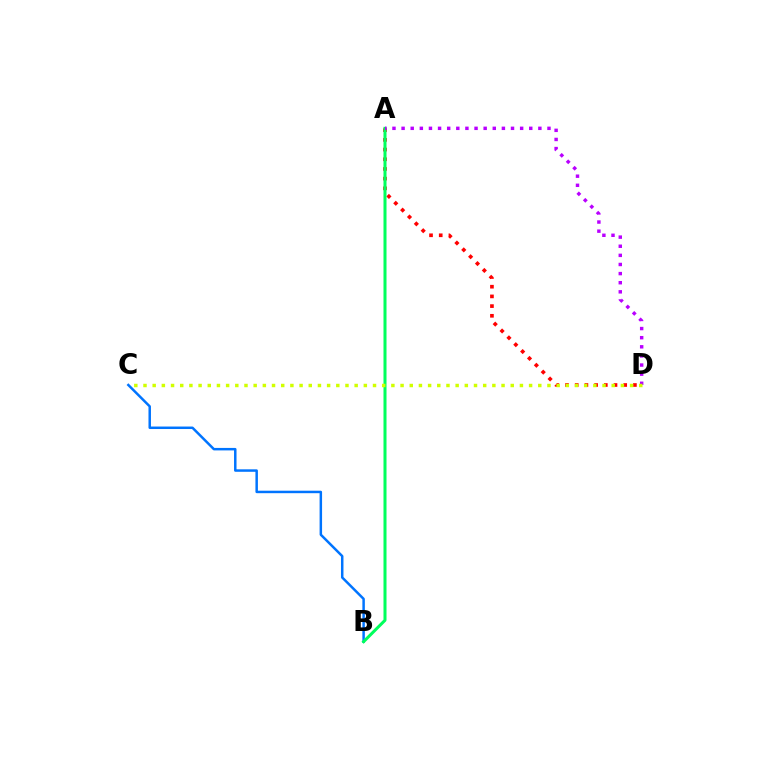{('A', 'D'): [{'color': '#ff0000', 'line_style': 'dotted', 'thickness': 2.64}, {'color': '#b900ff', 'line_style': 'dotted', 'thickness': 2.48}], ('B', 'C'): [{'color': '#0074ff', 'line_style': 'solid', 'thickness': 1.79}], ('A', 'B'): [{'color': '#00ff5c', 'line_style': 'solid', 'thickness': 2.17}], ('C', 'D'): [{'color': '#d1ff00', 'line_style': 'dotted', 'thickness': 2.49}]}